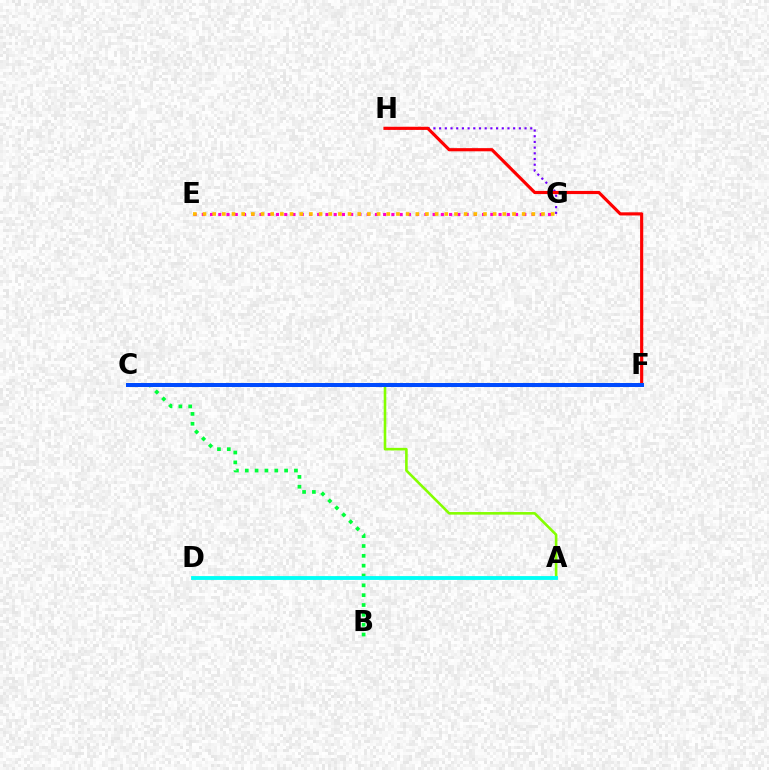{('E', 'G'): [{'color': '#ff00cf', 'line_style': 'dotted', 'thickness': 2.24}, {'color': '#ffbd00', 'line_style': 'dotted', 'thickness': 2.63}], ('B', 'C'): [{'color': '#00ff39', 'line_style': 'dotted', 'thickness': 2.67}], ('G', 'H'): [{'color': '#7200ff', 'line_style': 'dotted', 'thickness': 1.55}], ('F', 'H'): [{'color': '#ff0000', 'line_style': 'solid', 'thickness': 2.27}], ('A', 'C'): [{'color': '#84ff00', 'line_style': 'solid', 'thickness': 1.87}], ('A', 'D'): [{'color': '#00fff6', 'line_style': 'solid', 'thickness': 2.76}], ('C', 'F'): [{'color': '#004bff', 'line_style': 'solid', 'thickness': 2.87}]}